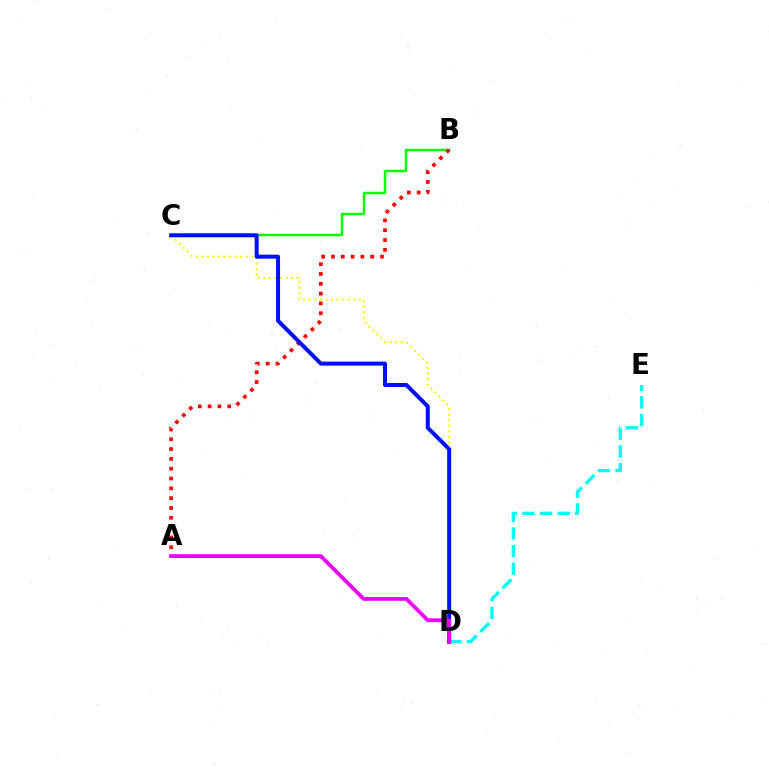{('B', 'C'): [{'color': '#08ff00', 'line_style': 'solid', 'thickness': 1.76}], ('C', 'D'): [{'color': '#fcf500', 'line_style': 'dotted', 'thickness': 1.51}, {'color': '#0010ff', 'line_style': 'solid', 'thickness': 2.88}], ('A', 'B'): [{'color': '#ff0000', 'line_style': 'dotted', 'thickness': 2.67}], ('D', 'E'): [{'color': '#00fff6', 'line_style': 'dashed', 'thickness': 2.4}], ('A', 'D'): [{'color': '#ee00ff', 'line_style': 'solid', 'thickness': 2.74}]}